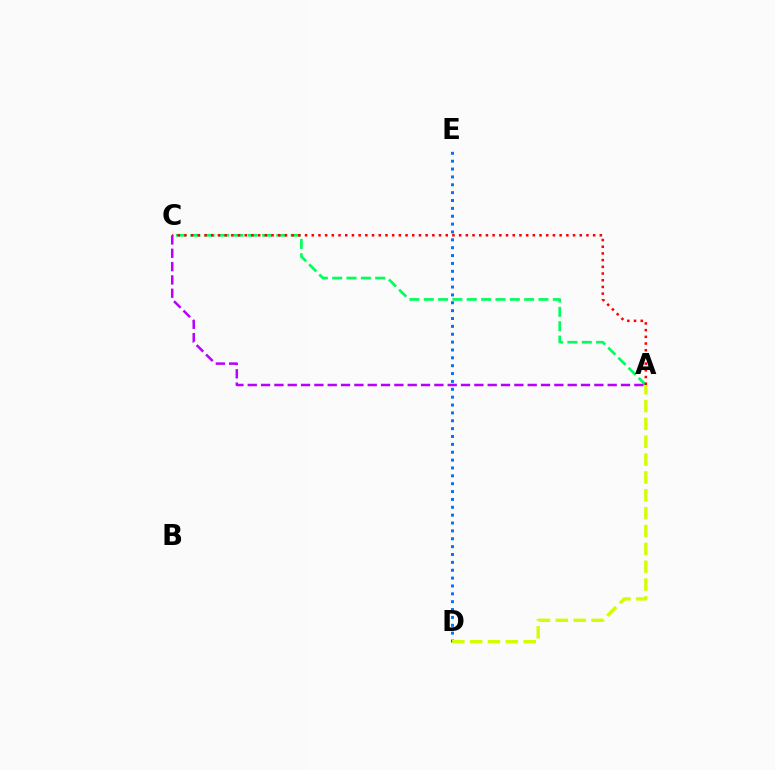{('A', 'C'): [{'color': '#00ff5c', 'line_style': 'dashed', 'thickness': 1.95}, {'color': '#ff0000', 'line_style': 'dotted', 'thickness': 1.82}, {'color': '#b900ff', 'line_style': 'dashed', 'thickness': 1.81}], ('D', 'E'): [{'color': '#0074ff', 'line_style': 'dotted', 'thickness': 2.14}], ('A', 'D'): [{'color': '#d1ff00', 'line_style': 'dashed', 'thickness': 2.42}]}